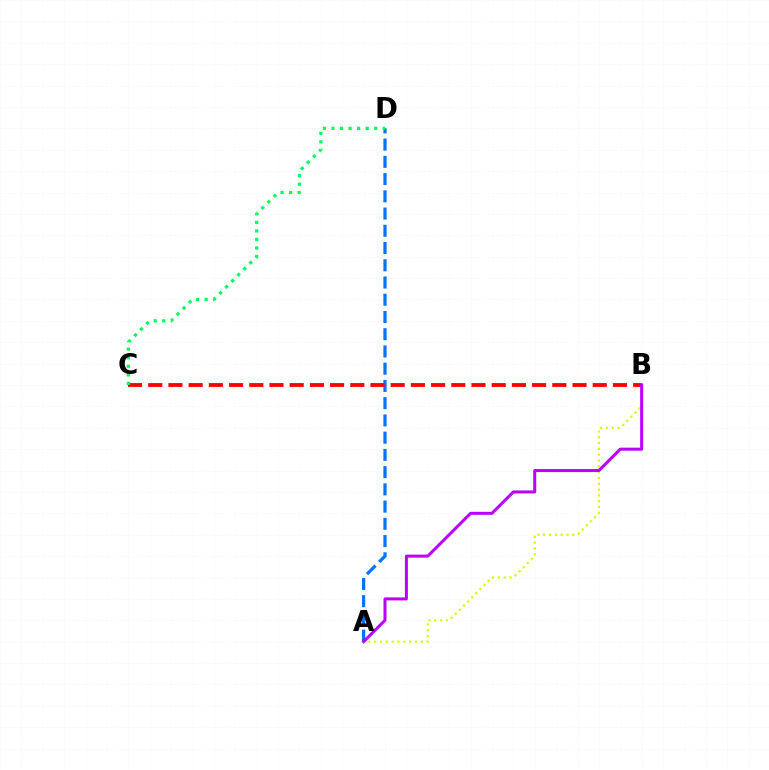{('A', 'D'): [{'color': '#0074ff', 'line_style': 'dashed', 'thickness': 2.34}], ('A', 'B'): [{'color': '#d1ff00', 'line_style': 'dotted', 'thickness': 1.58}, {'color': '#b900ff', 'line_style': 'solid', 'thickness': 2.17}], ('B', 'C'): [{'color': '#ff0000', 'line_style': 'dashed', 'thickness': 2.74}], ('C', 'D'): [{'color': '#00ff5c', 'line_style': 'dotted', 'thickness': 2.32}]}